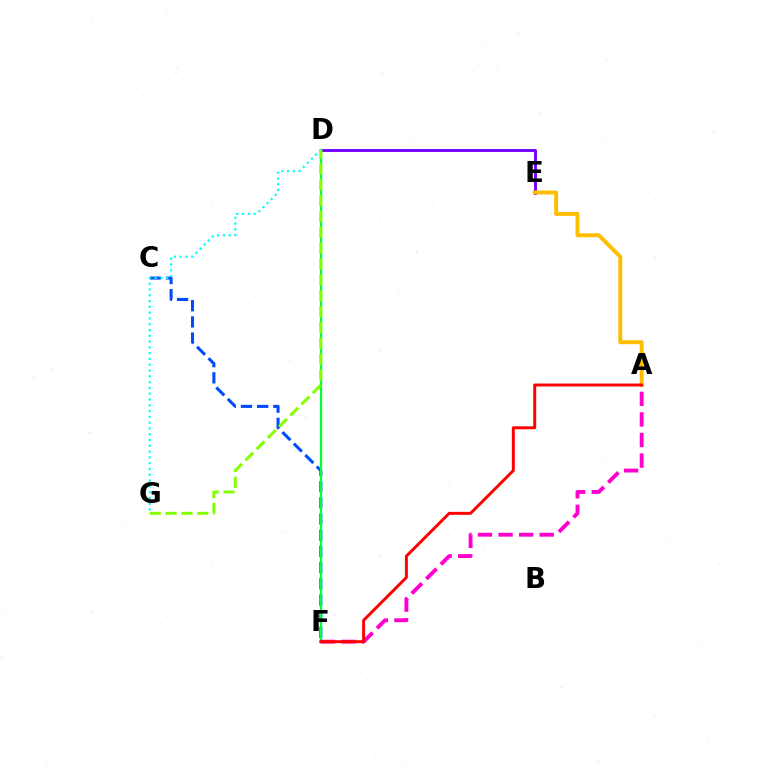{('D', 'E'): [{'color': '#7200ff', 'line_style': 'solid', 'thickness': 2.08}], ('C', 'F'): [{'color': '#004bff', 'line_style': 'dashed', 'thickness': 2.2}], ('D', 'F'): [{'color': '#00ff39', 'line_style': 'solid', 'thickness': 1.62}], ('A', 'F'): [{'color': '#ff00cf', 'line_style': 'dashed', 'thickness': 2.8}, {'color': '#ff0000', 'line_style': 'solid', 'thickness': 2.12}], ('D', 'G'): [{'color': '#00fff6', 'line_style': 'dotted', 'thickness': 1.57}, {'color': '#84ff00', 'line_style': 'dashed', 'thickness': 2.15}], ('A', 'E'): [{'color': '#ffbd00', 'line_style': 'solid', 'thickness': 2.83}]}